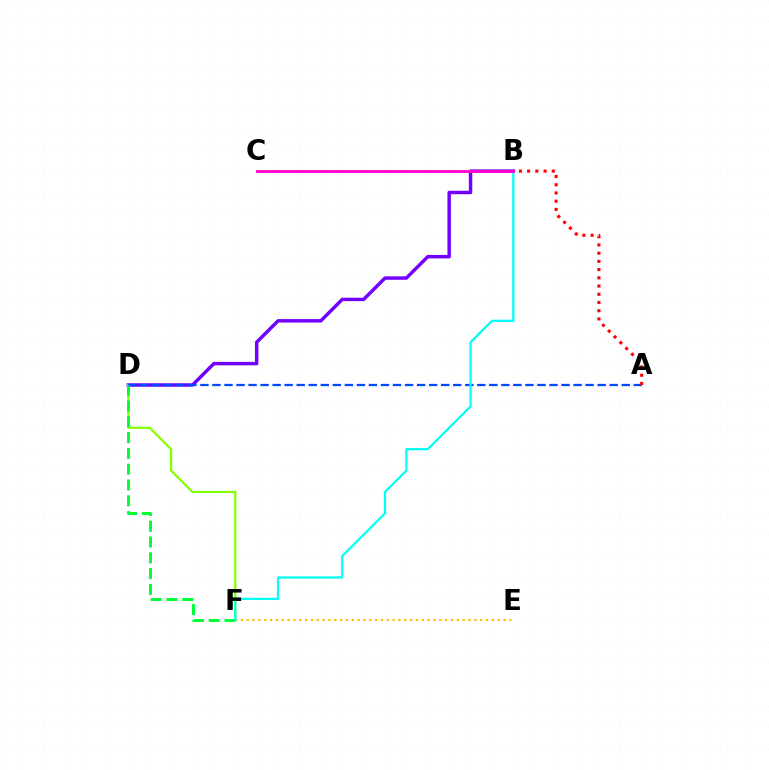{('B', 'D'): [{'color': '#7200ff', 'line_style': 'solid', 'thickness': 2.49}], ('D', 'F'): [{'color': '#84ff00', 'line_style': 'solid', 'thickness': 1.6}, {'color': '#00ff39', 'line_style': 'dashed', 'thickness': 2.15}], ('A', 'D'): [{'color': '#004bff', 'line_style': 'dashed', 'thickness': 1.64}], ('E', 'F'): [{'color': '#ffbd00', 'line_style': 'dotted', 'thickness': 1.59}], ('B', 'F'): [{'color': '#00fff6', 'line_style': 'solid', 'thickness': 1.61}], ('B', 'C'): [{'color': '#ff00cf', 'line_style': 'solid', 'thickness': 2.03}], ('A', 'B'): [{'color': '#ff0000', 'line_style': 'dotted', 'thickness': 2.23}]}